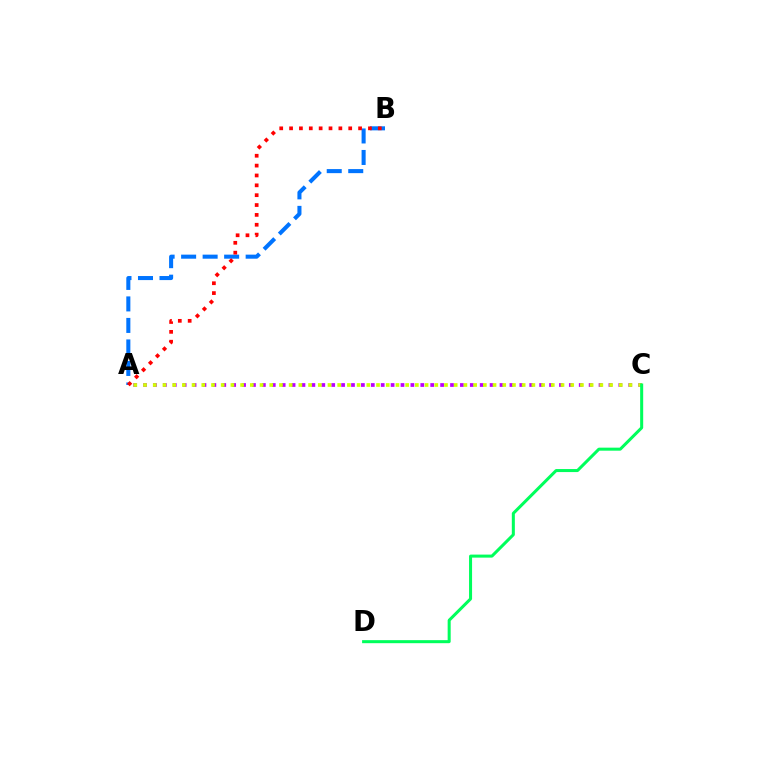{('A', 'C'): [{'color': '#b900ff', 'line_style': 'dotted', 'thickness': 2.69}, {'color': '#d1ff00', 'line_style': 'dotted', 'thickness': 2.64}], ('A', 'B'): [{'color': '#0074ff', 'line_style': 'dashed', 'thickness': 2.92}, {'color': '#ff0000', 'line_style': 'dotted', 'thickness': 2.68}], ('C', 'D'): [{'color': '#00ff5c', 'line_style': 'solid', 'thickness': 2.18}]}